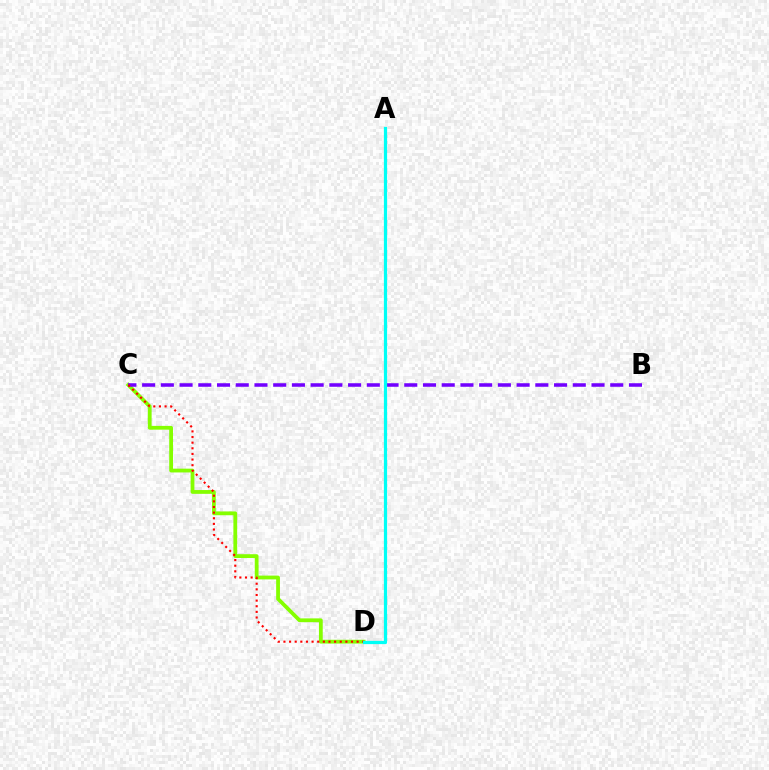{('C', 'D'): [{'color': '#84ff00', 'line_style': 'solid', 'thickness': 2.73}, {'color': '#ff0000', 'line_style': 'dotted', 'thickness': 1.53}], ('B', 'C'): [{'color': '#7200ff', 'line_style': 'dashed', 'thickness': 2.54}], ('A', 'D'): [{'color': '#00fff6', 'line_style': 'solid', 'thickness': 2.32}]}